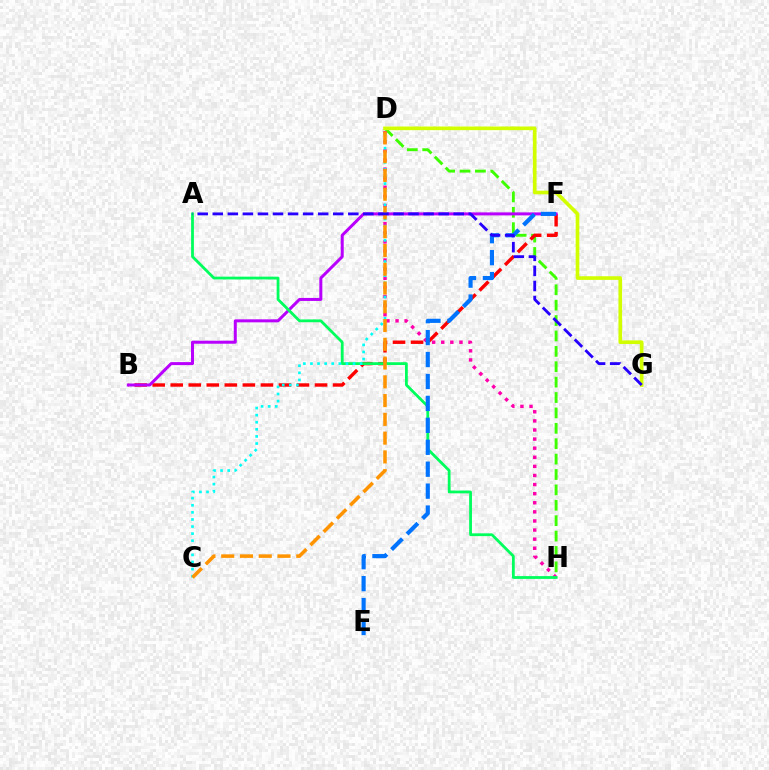{('D', 'H'): [{'color': '#3dff00', 'line_style': 'dashed', 'thickness': 2.09}, {'color': '#ff00ac', 'line_style': 'dotted', 'thickness': 2.47}], ('B', 'F'): [{'color': '#ff0000', 'line_style': 'dashed', 'thickness': 2.45}, {'color': '#b900ff', 'line_style': 'solid', 'thickness': 2.16}], ('A', 'H'): [{'color': '#00ff5c', 'line_style': 'solid', 'thickness': 2.01}], ('C', 'D'): [{'color': '#00fff6', 'line_style': 'dotted', 'thickness': 1.93}, {'color': '#ff9400', 'line_style': 'dashed', 'thickness': 2.55}], ('E', 'F'): [{'color': '#0074ff', 'line_style': 'dashed', 'thickness': 2.98}], ('D', 'G'): [{'color': '#d1ff00', 'line_style': 'solid', 'thickness': 2.64}], ('A', 'G'): [{'color': '#2500ff', 'line_style': 'dashed', 'thickness': 2.05}]}